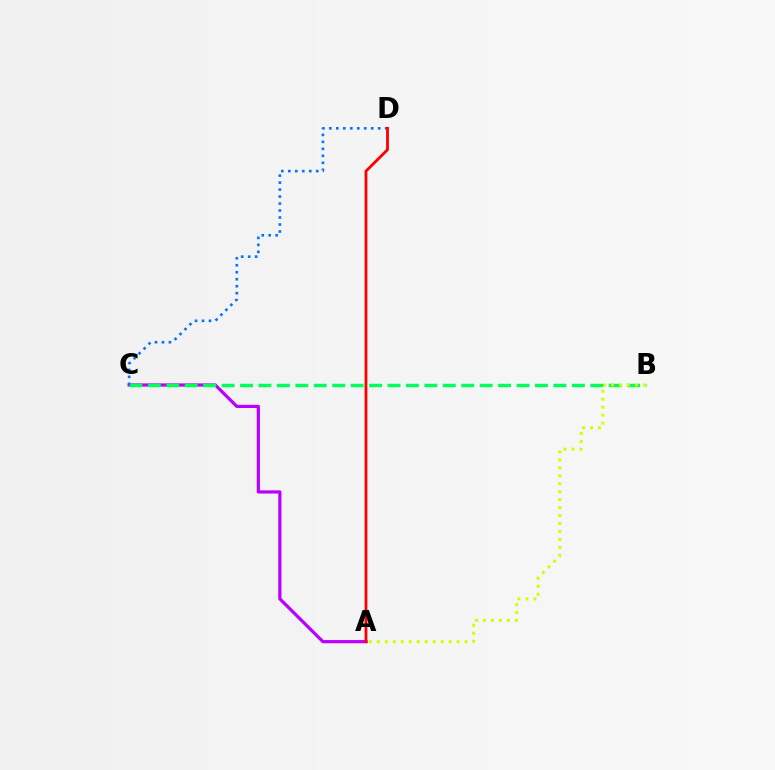{('A', 'C'): [{'color': '#b900ff', 'line_style': 'solid', 'thickness': 2.32}], ('B', 'C'): [{'color': '#00ff5c', 'line_style': 'dashed', 'thickness': 2.5}], ('A', 'B'): [{'color': '#d1ff00', 'line_style': 'dotted', 'thickness': 2.17}], ('C', 'D'): [{'color': '#0074ff', 'line_style': 'dotted', 'thickness': 1.9}], ('A', 'D'): [{'color': '#ff0000', 'line_style': 'solid', 'thickness': 2.03}]}